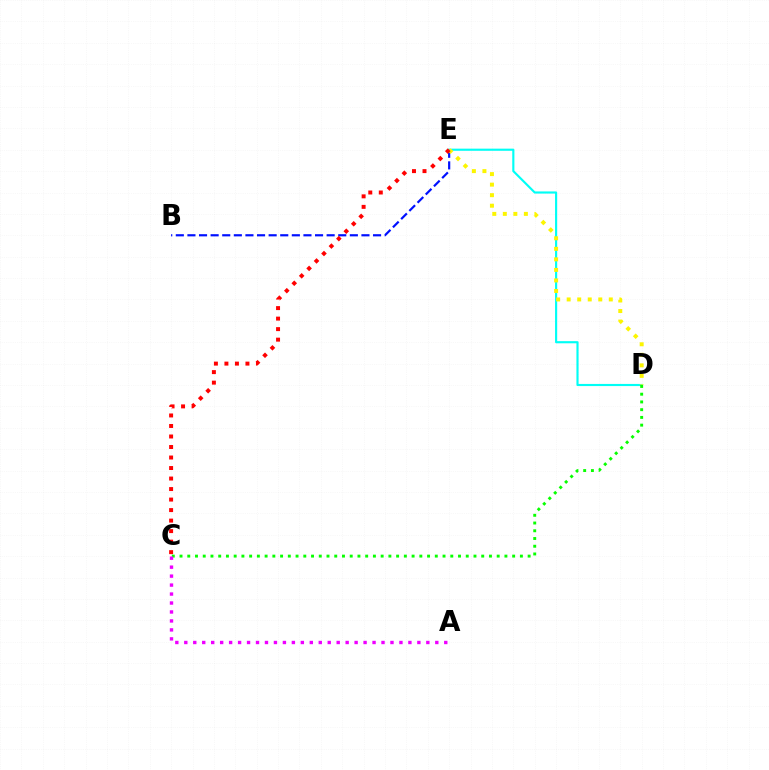{('B', 'E'): [{'color': '#0010ff', 'line_style': 'dashed', 'thickness': 1.58}], ('D', 'E'): [{'color': '#00fff6', 'line_style': 'solid', 'thickness': 1.54}, {'color': '#fcf500', 'line_style': 'dotted', 'thickness': 2.86}], ('C', 'D'): [{'color': '#08ff00', 'line_style': 'dotted', 'thickness': 2.1}], ('A', 'C'): [{'color': '#ee00ff', 'line_style': 'dotted', 'thickness': 2.44}], ('C', 'E'): [{'color': '#ff0000', 'line_style': 'dotted', 'thickness': 2.86}]}